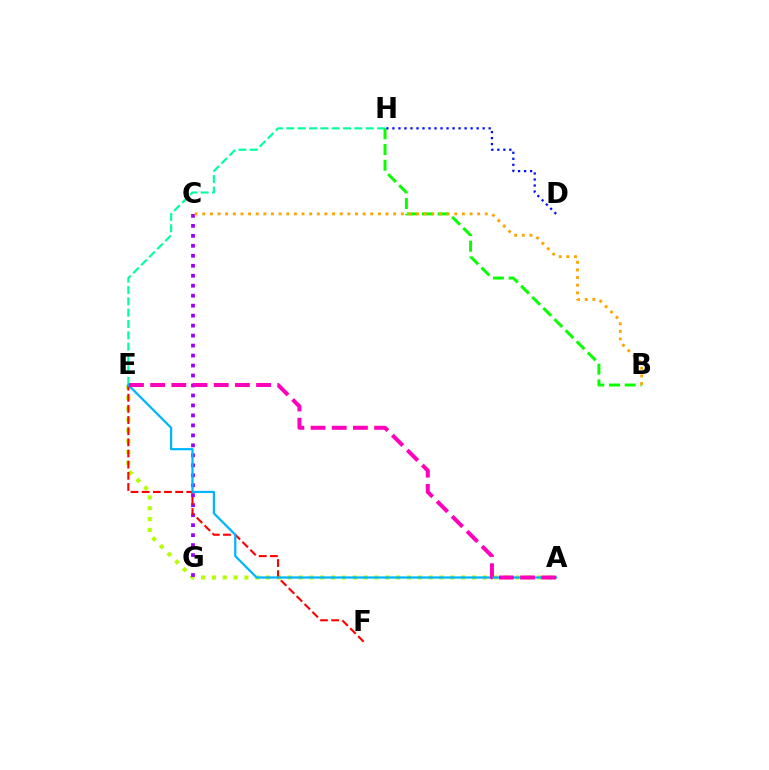{('A', 'E'): [{'color': '#b3ff00', 'line_style': 'dotted', 'thickness': 2.94}, {'color': '#00b5ff', 'line_style': 'solid', 'thickness': 1.6}, {'color': '#ff00bd', 'line_style': 'dashed', 'thickness': 2.88}], ('E', 'H'): [{'color': '#00ff9d', 'line_style': 'dashed', 'thickness': 1.54}], ('C', 'G'): [{'color': '#9b00ff', 'line_style': 'dotted', 'thickness': 2.71}], ('B', 'H'): [{'color': '#08ff00', 'line_style': 'dashed', 'thickness': 2.14}], ('D', 'H'): [{'color': '#0010ff', 'line_style': 'dotted', 'thickness': 1.63}], ('B', 'C'): [{'color': '#ffa500', 'line_style': 'dotted', 'thickness': 2.07}], ('E', 'F'): [{'color': '#ff0000', 'line_style': 'dashed', 'thickness': 1.52}]}